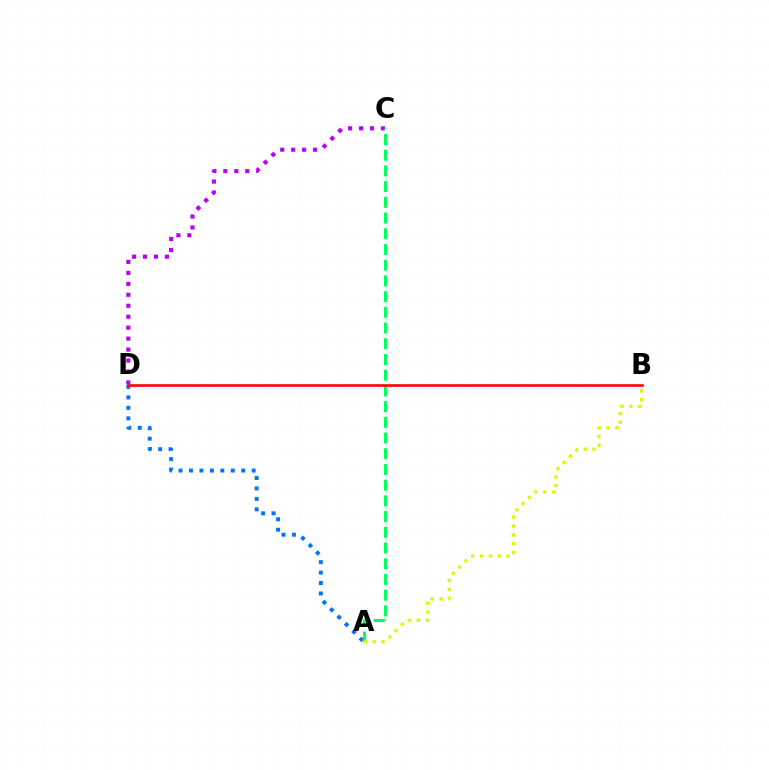{('A', 'D'): [{'color': '#0074ff', 'line_style': 'dotted', 'thickness': 2.84}], ('C', 'D'): [{'color': '#b900ff', 'line_style': 'dotted', 'thickness': 2.98}], ('A', 'C'): [{'color': '#00ff5c', 'line_style': 'dashed', 'thickness': 2.13}], ('B', 'D'): [{'color': '#ff0000', 'line_style': 'solid', 'thickness': 1.88}], ('A', 'B'): [{'color': '#d1ff00', 'line_style': 'dotted', 'thickness': 2.4}]}